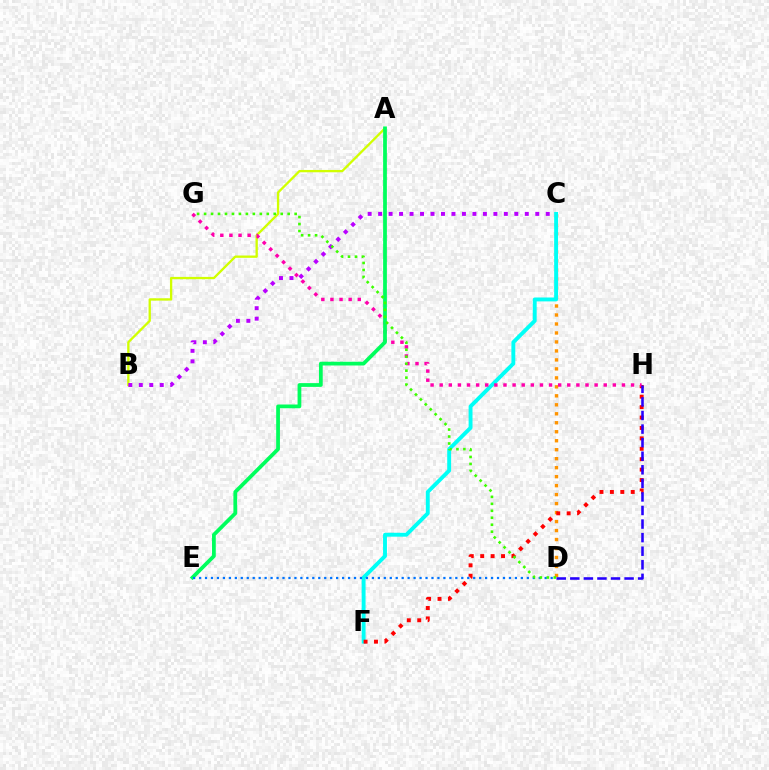{('C', 'D'): [{'color': '#ff9400', 'line_style': 'dotted', 'thickness': 2.44}], ('C', 'F'): [{'color': '#00fff6', 'line_style': 'solid', 'thickness': 2.8}], ('A', 'B'): [{'color': '#d1ff00', 'line_style': 'solid', 'thickness': 1.67}], ('F', 'H'): [{'color': '#ff0000', 'line_style': 'dotted', 'thickness': 2.83}], ('G', 'H'): [{'color': '#ff00ac', 'line_style': 'dotted', 'thickness': 2.48}], ('A', 'E'): [{'color': '#00ff5c', 'line_style': 'solid', 'thickness': 2.7}], ('D', 'E'): [{'color': '#0074ff', 'line_style': 'dotted', 'thickness': 1.62}], ('B', 'C'): [{'color': '#b900ff', 'line_style': 'dotted', 'thickness': 2.85}], ('D', 'G'): [{'color': '#3dff00', 'line_style': 'dotted', 'thickness': 1.89}], ('D', 'H'): [{'color': '#2500ff', 'line_style': 'dashed', 'thickness': 1.84}]}